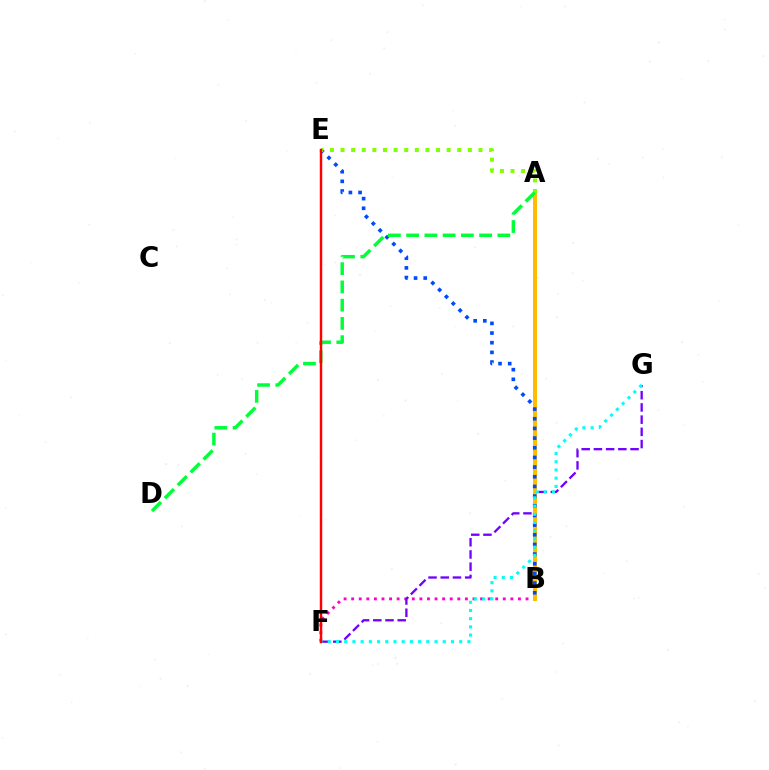{('B', 'F'): [{'color': '#ff00cf', 'line_style': 'dotted', 'thickness': 2.06}], ('F', 'G'): [{'color': '#7200ff', 'line_style': 'dashed', 'thickness': 1.66}, {'color': '#00fff6', 'line_style': 'dotted', 'thickness': 2.23}], ('A', 'B'): [{'color': '#ffbd00', 'line_style': 'solid', 'thickness': 2.87}], ('B', 'E'): [{'color': '#004bff', 'line_style': 'dotted', 'thickness': 2.63}], ('A', 'E'): [{'color': '#84ff00', 'line_style': 'dotted', 'thickness': 2.88}], ('A', 'D'): [{'color': '#00ff39', 'line_style': 'dashed', 'thickness': 2.48}], ('E', 'F'): [{'color': '#ff0000', 'line_style': 'solid', 'thickness': 1.76}]}